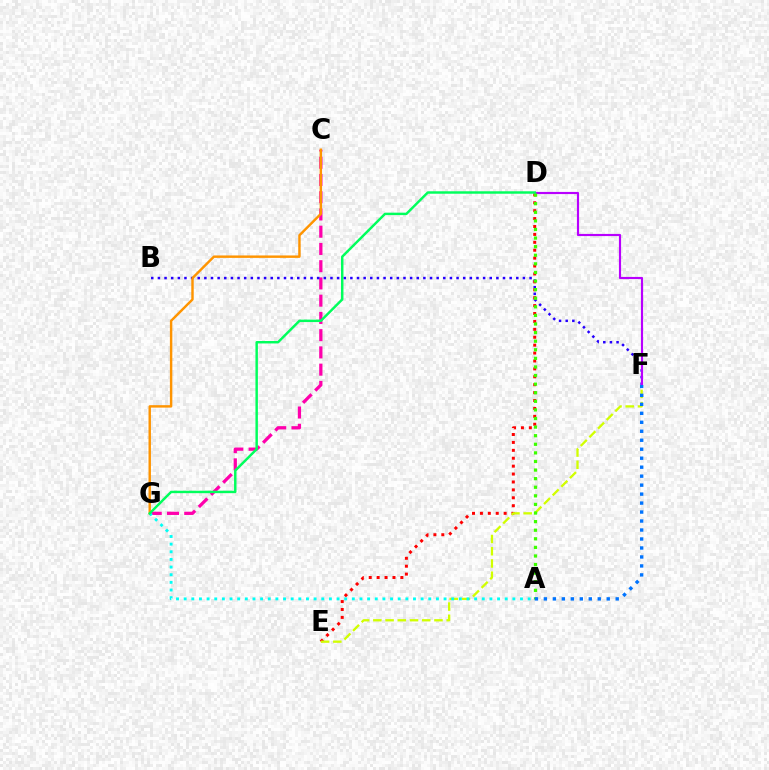{('C', 'G'): [{'color': '#ff00ac', 'line_style': 'dashed', 'thickness': 2.34}, {'color': '#ff9400', 'line_style': 'solid', 'thickness': 1.75}], ('B', 'F'): [{'color': '#2500ff', 'line_style': 'dotted', 'thickness': 1.8}], ('D', 'E'): [{'color': '#ff0000', 'line_style': 'dotted', 'thickness': 2.15}], ('D', 'F'): [{'color': '#b900ff', 'line_style': 'solid', 'thickness': 1.55}], ('E', 'F'): [{'color': '#d1ff00', 'line_style': 'dashed', 'thickness': 1.66}], ('A', 'G'): [{'color': '#00fff6', 'line_style': 'dotted', 'thickness': 2.08}], ('A', 'D'): [{'color': '#3dff00', 'line_style': 'dotted', 'thickness': 2.33}], ('D', 'G'): [{'color': '#00ff5c', 'line_style': 'solid', 'thickness': 1.76}], ('A', 'F'): [{'color': '#0074ff', 'line_style': 'dotted', 'thickness': 2.44}]}